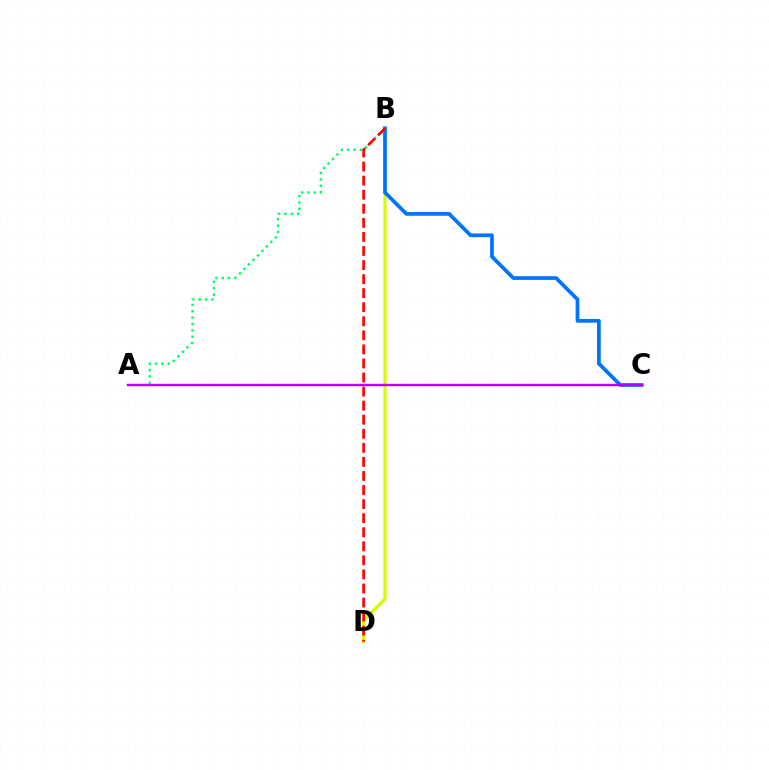{('B', 'D'): [{'color': '#d1ff00', 'line_style': 'solid', 'thickness': 2.32}, {'color': '#ff0000', 'line_style': 'dashed', 'thickness': 1.91}], ('A', 'B'): [{'color': '#00ff5c', 'line_style': 'dotted', 'thickness': 1.73}], ('B', 'C'): [{'color': '#0074ff', 'line_style': 'solid', 'thickness': 2.68}], ('A', 'C'): [{'color': '#b900ff', 'line_style': 'solid', 'thickness': 1.73}]}